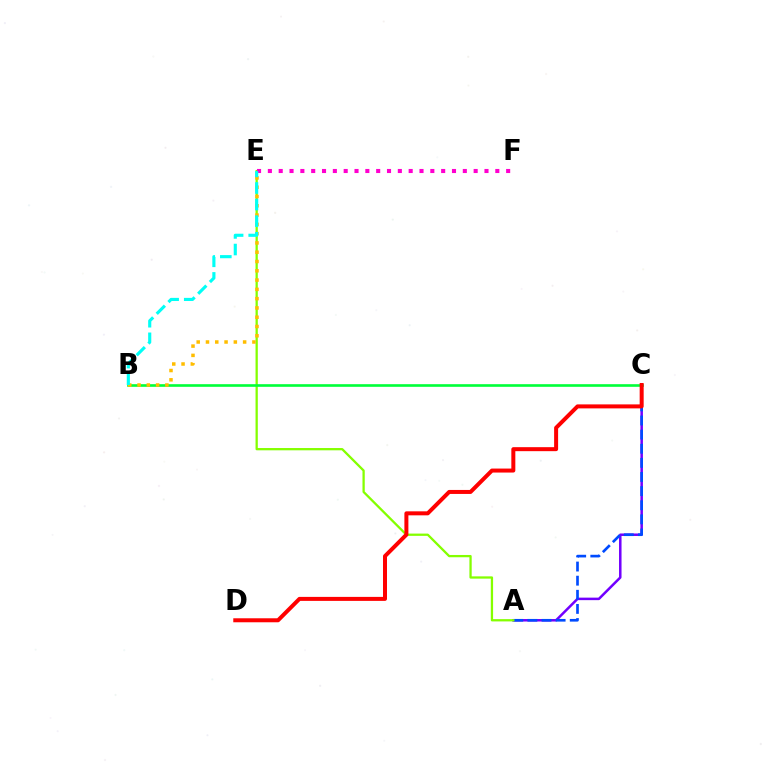{('A', 'C'): [{'color': '#7200ff', 'line_style': 'solid', 'thickness': 1.81}, {'color': '#004bff', 'line_style': 'dashed', 'thickness': 1.92}], ('A', 'E'): [{'color': '#84ff00', 'line_style': 'solid', 'thickness': 1.64}], ('B', 'C'): [{'color': '#00ff39', 'line_style': 'solid', 'thickness': 1.9}], ('B', 'E'): [{'color': '#ffbd00', 'line_style': 'dotted', 'thickness': 2.52}, {'color': '#00fff6', 'line_style': 'dashed', 'thickness': 2.25}], ('C', 'D'): [{'color': '#ff0000', 'line_style': 'solid', 'thickness': 2.88}], ('E', 'F'): [{'color': '#ff00cf', 'line_style': 'dotted', 'thickness': 2.94}]}